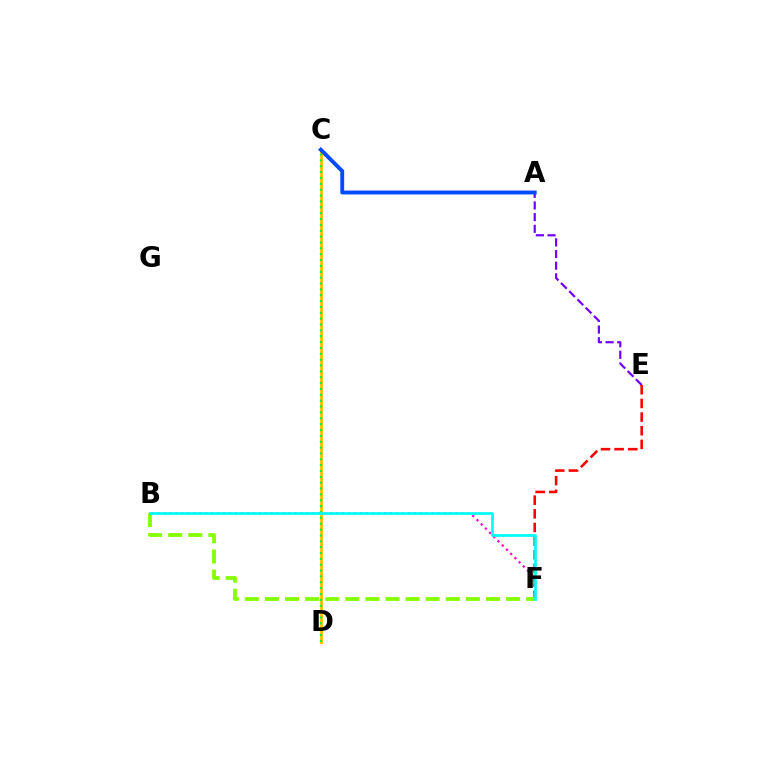{('A', 'E'): [{'color': '#7200ff', 'line_style': 'dashed', 'thickness': 1.58}], ('E', 'F'): [{'color': '#ff0000', 'line_style': 'dashed', 'thickness': 1.85}], ('C', 'D'): [{'color': '#ffbd00', 'line_style': 'solid', 'thickness': 2.03}, {'color': '#00ff39', 'line_style': 'dotted', 'thickness': 1.59}], ('B', 'F'): [{'color': '#ff00cf', 'line_style': 'dotted', 'thickness': 1.62}, {'color': '#84ff00', 'line_style': 'dashed', 'thickness': 2.73}, {'color': '#00fff6', 'line_style': 'solid', 'thickness': 1.97}], ('A', 'C'): [{'color': '#004bff', 'line_style': 'solid', 'thickness': 2.8}]}